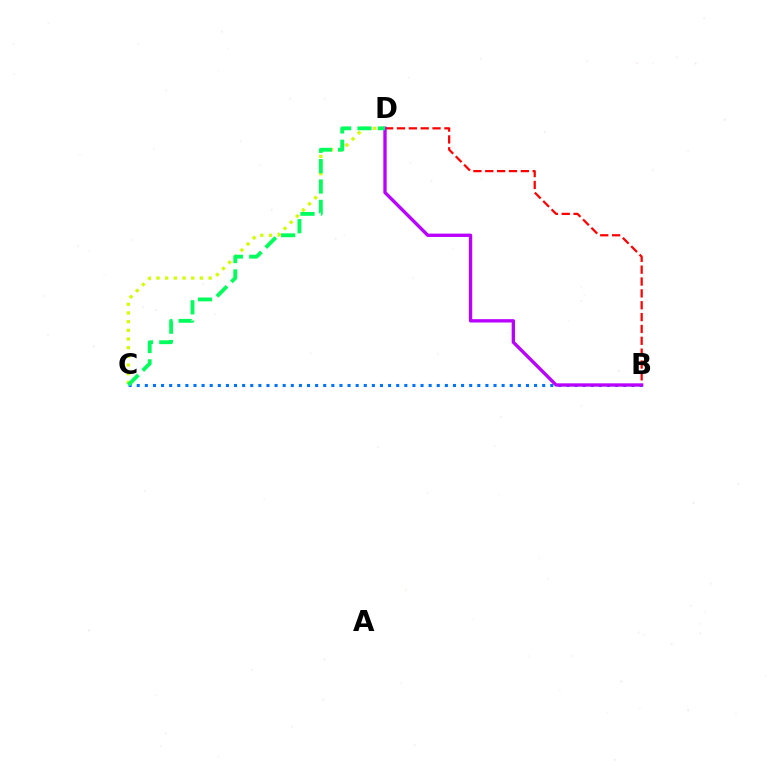{('C', 'D'): [{'color': '#d1ff00', 'line_style': 'dotted', 'thickness': 2.36}, {'color': '#00ff5c', 'line_style': 'dashed', 'thickness': 2.77}], ('B', 'C'): [{'color': '#0074ff', 'line_style': 'dotted', 'thickness': 2.2}], ('B', 'D'): [{'color': '#ff0000', 'line_style': 'dashed', 'thickness': 1.61}, {'color': '#b900ff', 'line_style': 'solid', 'thickness': 2.4}]}